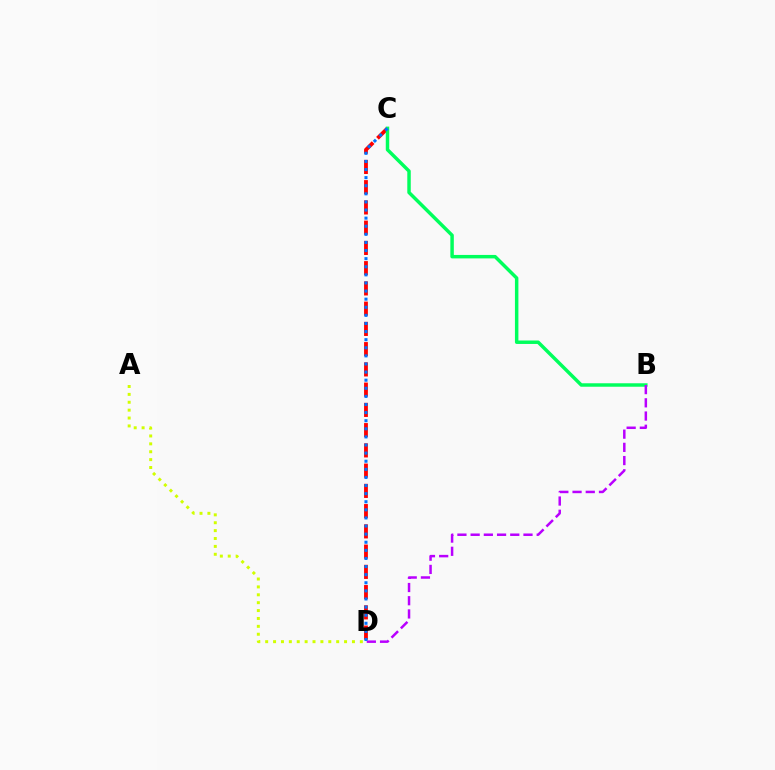{('C', 'D'): [{'color': '#ff0000', 'line_style': 'dashed', 'thickness': 2.75}, {'color': '#0074ff', 'line_style': 'dotted', 'thickness': 2.2}], ('A', 'D'): [{'color': '#d1ff00', 'line_style': 'dotted', 'thickness': 2.14}], ('B', 'C'): [{'color': '#00ff5c', 'line_style': 'solid', 'thickness': 2.49}], ('B', 'D'): [{'color': '#b900ff', 'line_style': 'dashed', 'thickness': 1.79}]}